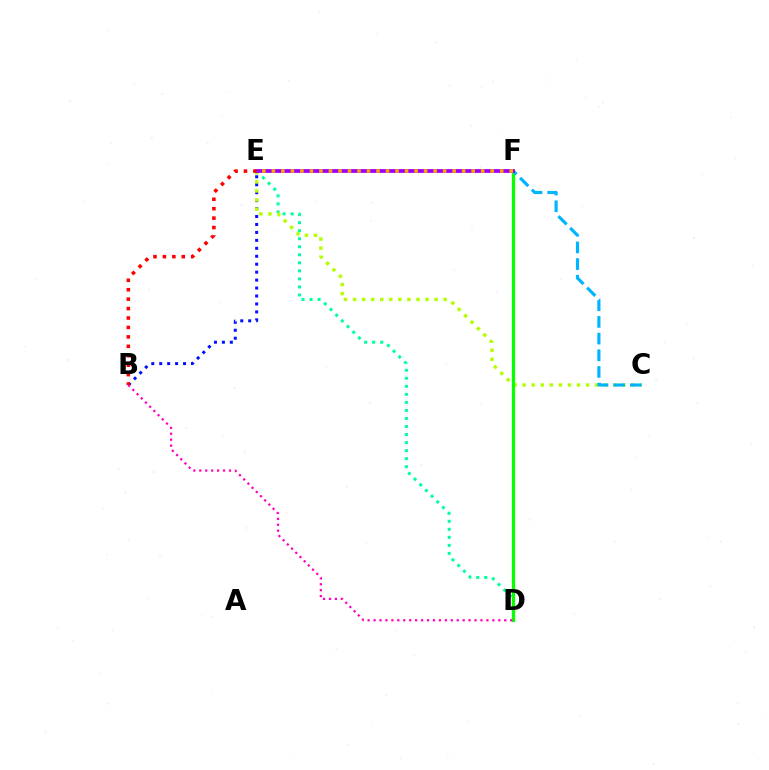{('B', 'E'): [{'color': '#0010ff', 'line_style': 'dotted', 'thickness': 2.16}, {'color': '#ff0000', 'line_style': 'dotted', 'thickness': 2.56}], ('D', 'E'): [{'color': '#00ff9d', 'line_style': 'dotted', 'thickness': 2.18}], ('C', 'E'): [{'color': '#b3ff00', 'line_style': 'dotted', 'thickness': 2.46}], ('D', 'F'): [{'color': '#08ff00', 'line_style': 'solid', 'thickness': 2.33}], ('B', 'D'): [{'color': '#ff00bd', 'line_style': 'dotted', 'thickness': 1.61}], ('C', 'F'): [{'color': '#00b5ff', 'line_style': 'dashed', 'thickness': 2.26}], ('E', 'F'): [{'color': '#9b00ff', 'line_style': 'solid', 'thickness': 2.73}, {'color': '#ffa500', 'line_style': 'dotted', 'thickness': 2.58}]}